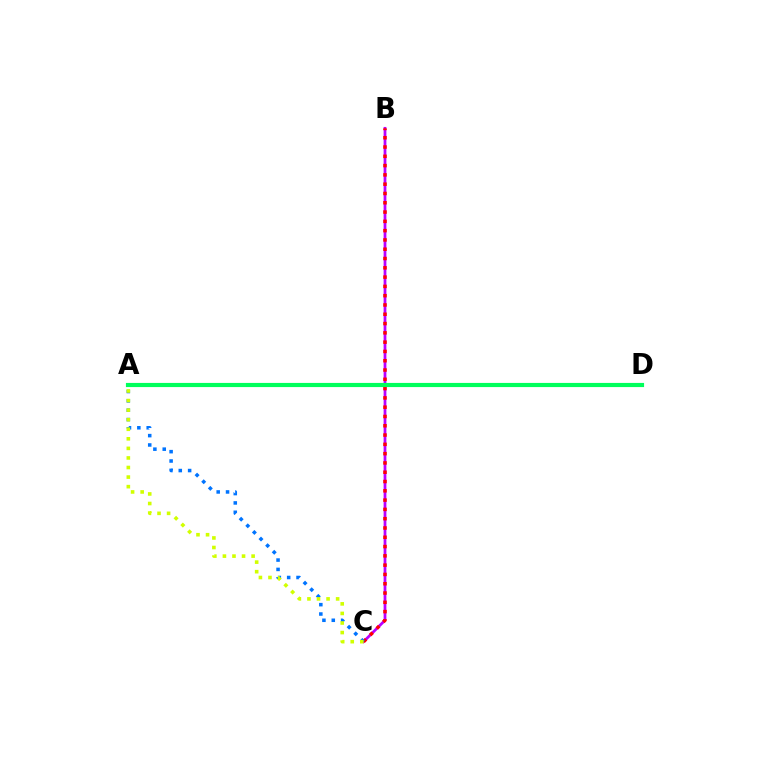{('B', 'C'): [{'color': '#b900ff', 'line_style': 'solid', 'thickness': 1.99}, {'color': '#ff0000', 'line_style': 'dotted', 'thickness': 2.52}], ('A', 'C'): [{'color': '#0074ff', 'line_style': 'dotted', 'thickness': 2.54}, {'color': '#d1ff00', 'line_style': 'dotted', 'thickness': 2.6}], ('A', 'D'): [{'color': '#00ff5c', 'line_style': 'solid', 'thickness': 2.99}]}